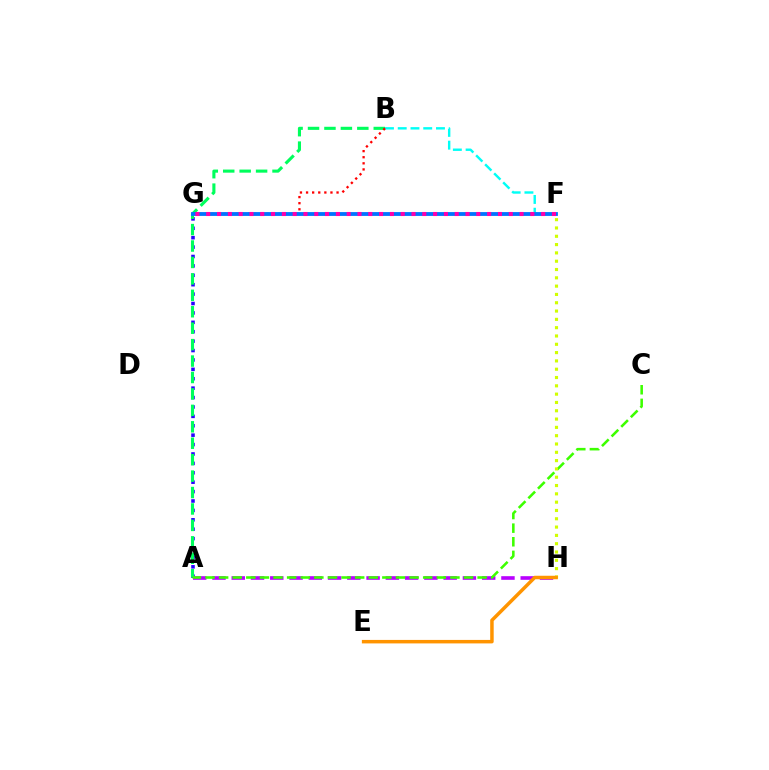{('A', 'G'): [{'color': '#2500ff', 'line_style': 'dotted', 'thickness': 2.56}], ('B', 'F'): [{'color': '#00fff6', 'line_style': 'dashed', 'thickness': 1.73}], ('A', 'H'): [{'color': '#b900ff', 'line_style': 'dashed', 'thickness': 2.62}], ('A', 'B'): [{'color': '#00ff5c', 'line_style': 'dashed', 'thickness': 2.23}], ('B', 'G'): [{'color': '#ff0000', 'line_style': 'dotted', 'thickness': 1.66}], ('A', 'C'): [{'color': '#3dff00', 'line_style': 'dashed', 'thickness': 1.85}], ('F', 'G'): [{'color': '#0074ff', 'line_style': 'solid', 'thickness': 2.75}, {'color': '#ff00ac', 'line_style': 'dotted', 'thickness': 2.94}], ('F', 'H'): [{'color': '#d1ff00', 'line_style': 'dotted', 'thickness': 2.26}], ('E', 'H'): [{'color': '#ff9400', 'line_style': 'solid', 'thickness': 2.51}]}